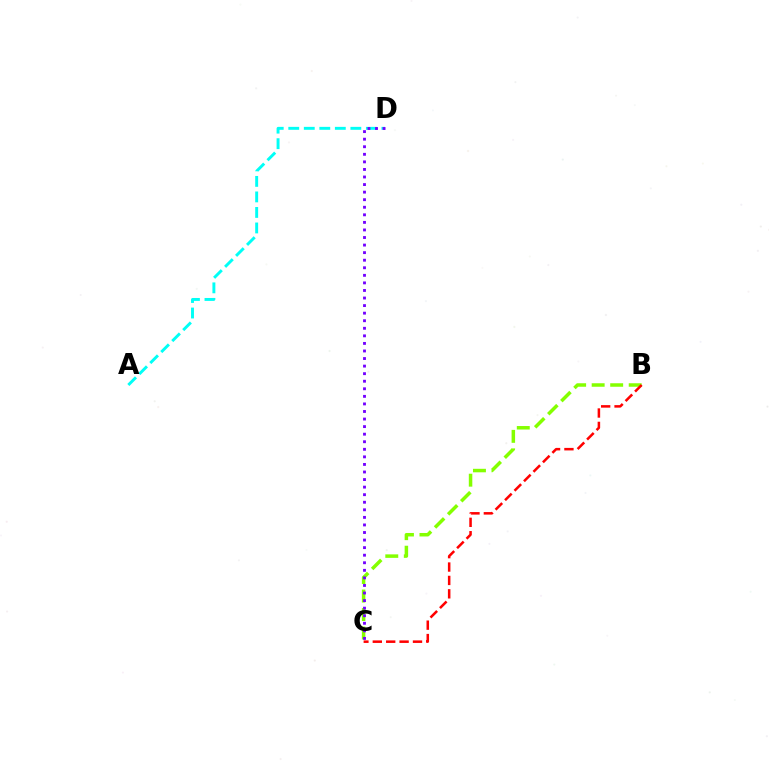{('A', 'D'): [{'color': '#00fff6', 'line_style': 'dashed', 'thickness': 2.11}], ('B', 'C'): [{'color': '#84ff00', 'line_style': 'dashed', 'thickness': 2.52}, {'color': '#ff0000', 'line_style': 'dashed', 'thickness': 1.82}], ('C', 'D'): [{'color': '#7200ff', 'line_style': 'dotted', 'thickness': 2.06}]}